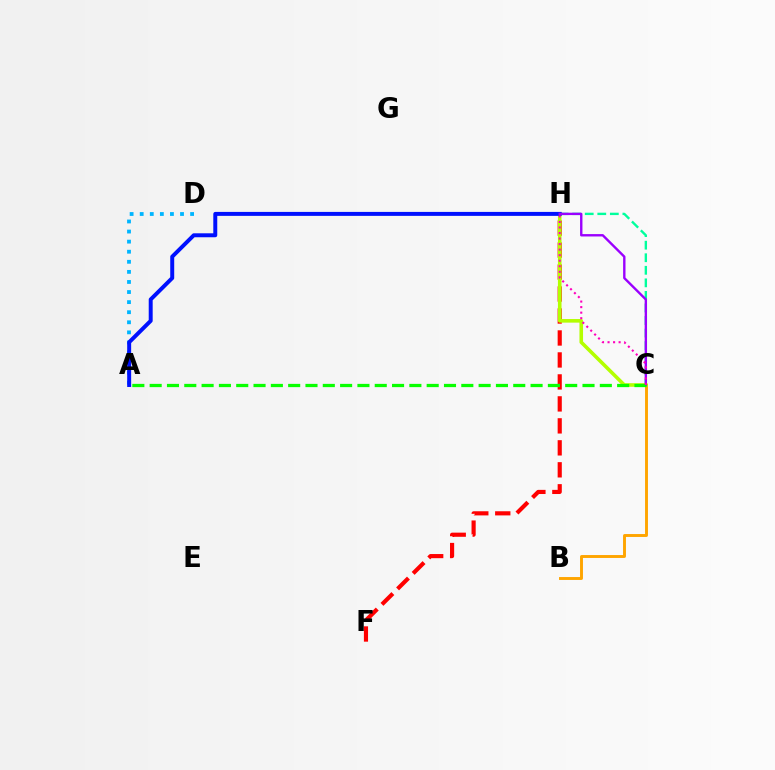{('F', 'H'): [{'color': '#ff0000', 'line_style': 'dashed', 'thickness': 2.99}], ('B', 'C'): [{'color': '#ffa500', 'line_style': 'solid', 'thickness': 2.09}], ('C', 'H'): [{'color': '#00ff9d', 'line_style': 'dashed', 'thickness': 1.71}, {'color': '#b3ff00', 'line_style': 'solid', 'thickness': 2.58}, {'color': '#9b00ff', 'line_style': 'solid', 'thickness': 1.71}, {'color': '#ff00bd', 'line_style': 'dotted', 'thickness': 1.5}], ('A', 'D'): [{'color': '#00b5ff', 'line_style': 'dotted', 'thickness': 2.74}], ('A', 'H'): [{'color': '#0010ff', 'line_style': 'solid', 'thickness': 2.85}], ('A', 'C'): [{'color': '#08ff00', 'line_style': 'dashed', 'thickness': 2.35}]}